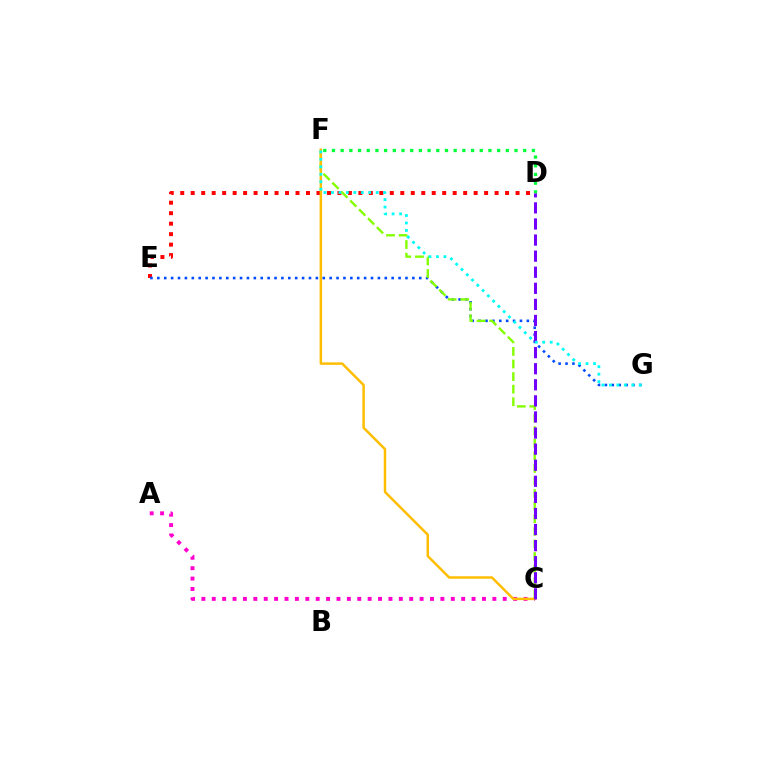{('D', 'E'): [{'color': '#ff0000', 'line_style': 'dotted', 'thickness': 2.85}], ('E', 'G'): [{'color': '#004bff', 'line_style': 'dotted', 'thickness': 1.87}], ('C', 'F'): [{'color': '#84ff00', 'line_style': 'dashed', 'thickness': 1.71}, {'color': '#ffbd00', 'line_style': 'solid', 'thickness': 1.78}], ('A', 'C'): [{'color': '#ff00cf', 'line_style': 'dotted', 'thickness': 2.82}], ('D', 'F'): [{'color': '#00ff39', 'line_style': 'dotted', 'thickness': 2.36}], ('C', 'D'): [{'color': '#7200ff', 'line_style': 'dashed', 'thickness': 2.18}], ('F', 'G'): [{'color': '#00fff6', 'line_style': 'dotted', 'thickness': 2.03}]}